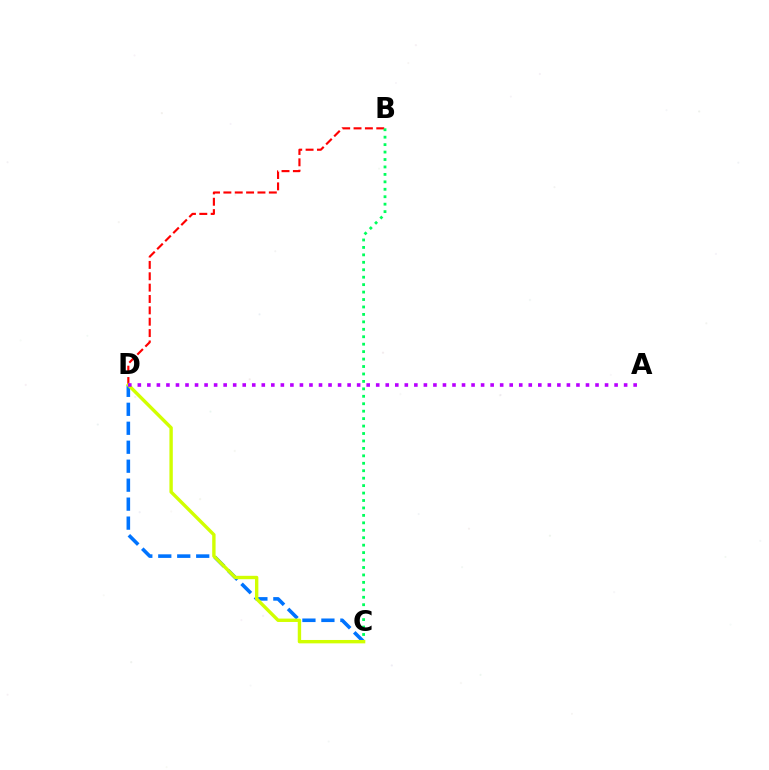{('C', 'D'): [{'color': '#0074ff', 'line_style': 'dashed', 'thickness': 2.58}, {'color': '#d1ff00', 'line_style': 'solid', 'thickness': 2.44}], ('B', 'D'): [{'color': '#ff0000', 'line_style': 'dashed', 'thickness': 1.54}], ('B', 'C'): [{'color': '#00ff5c', 'line_style': 'dotted', 'thickness': 2.02}], ('A', 'D'): [{'color': '#b900ff', 'line_style': 'dotted', 'thickness': 2.59}]}